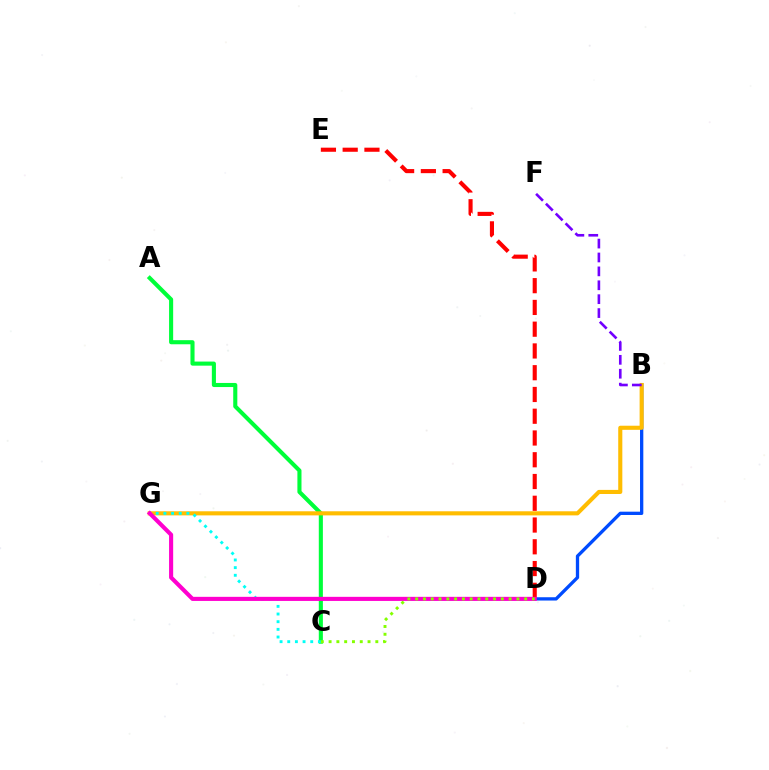{('A', 'C'): [{'color': '#00ff39', 'line_style': 'solid', 'thickness': 2.95}], ('B', 'D'): [{'color': '#004bff', 'line_style': 'solid', 'thickness': 2.38}], ('B', 'G'): [{'color': '#ffbd00', 'line_style': 'solid', 'thickness': 2.95}], ('D', 'E'): [{'color': '#ff0000', 'line_style': 'dashed', 'thickness': 2.96}], ('C', 'G'): [{'color': '#00fff6', 'line_style': 'dotted', 'thickness': 2.08}], ('D', 'G'): [{'color': '#ff00cf', 'line_style': 'solid', 'thickness': 2.96}], ('C', 'D'): [{'color': '#84ff00', 'line_style': 'dotted', 'thickness': 2.12}], ('B', 'F'): [{'color': '#7200ff', 'line_style': 'dashed', 'thickness': 1.89}]}